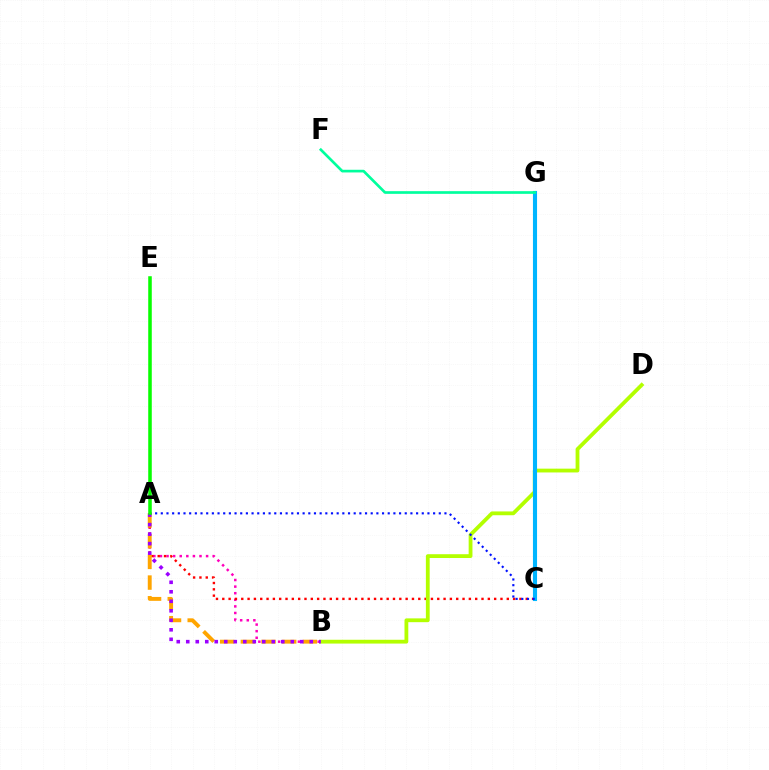{('A', 'B'): [{'color': '#ff00bd', 'line_style': 'dotted', 'thickness': 1.79}, {'color': '#ffa500', 'line_style': 'dashed', 'thickness': 2.81}, {'color': '#9b00ff', 'line_style': 'dotted', 'thickness': 2.58}], ('A', 'C'): [{'color': '#ff0000', 'line_style': 'dotted', 'thickness': 1.72}, {'color': '#0010ff', 'line_style': 'dotted', 'thickness': 1.54}], ('B', 'D'): [{'color': '#b3ff00', 'line_style': 'solid', 'thickness': 2.73}], ('C', 'G'): [{'color': '#00b5ff', 'line_style': 'solid', 'thickness': 2.95}], ('A', 'E'): [{'color': '#08ff00', 'line_style': 'solid', 'thickness': 2.55}], ('F', 'G'): [{'color': '#00ff9d', 'line_style': 'solid', 'thickness': 1.93}]}